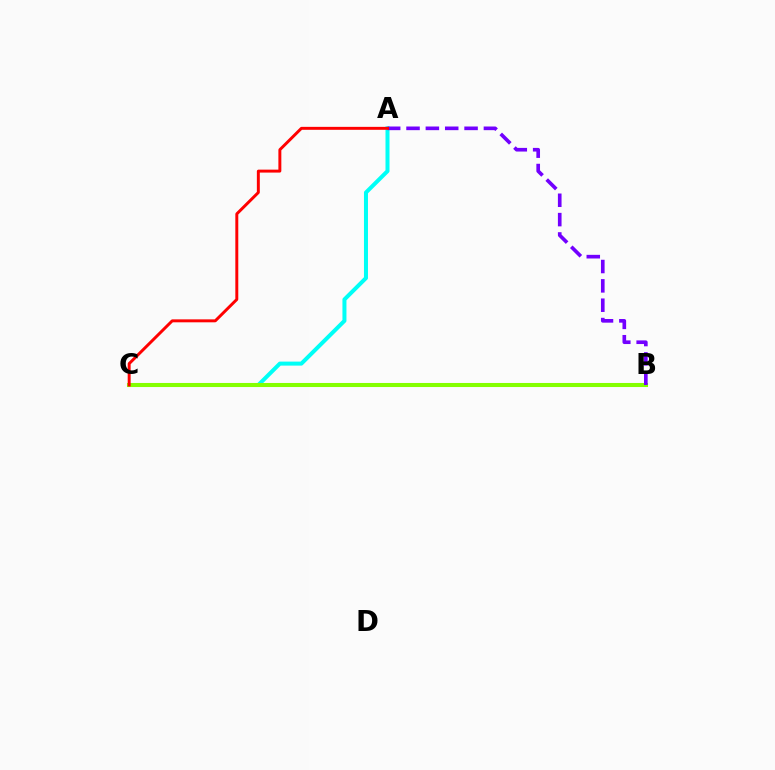{('A', 'C'): [{'color': '#00fff6', 'line_style': 'solid', 'thickness': 2.89}, {'color': '#ff0000', 'line_style': 'solid', 'thickness': 2.12}], ('B', 'C'): [{'color': '#84ff00', 'line_style': 'solid', 'thickness': 2.92}], ('A', 'B'): [{'color': '#7200ff', 'line_style': 'dashed', 'thickness': 2.63}]}